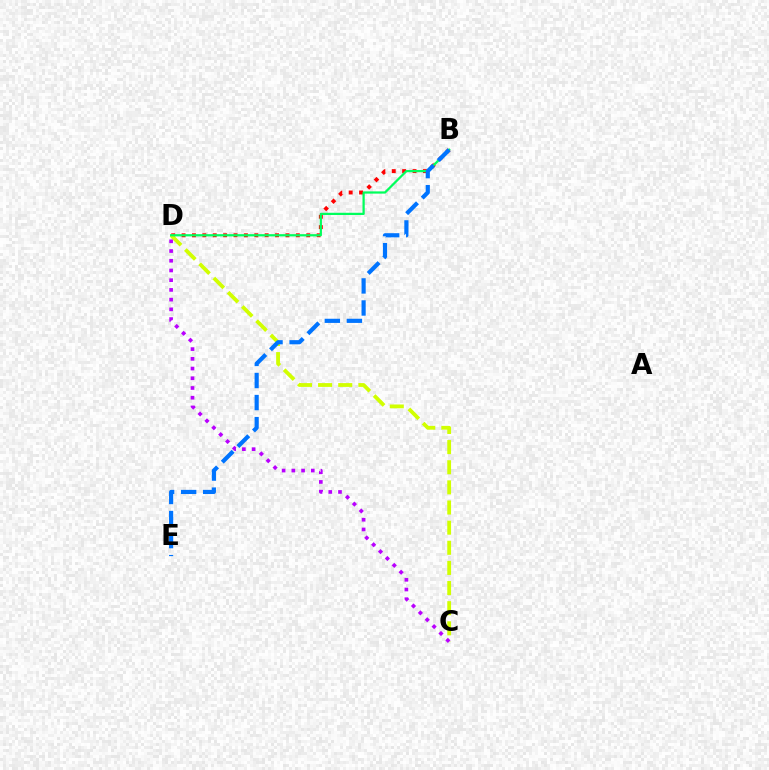{('B', 'D'): [{'color': '#ff0000', 'line_style': 'dotted', 'thickness': 2.82}, {'color': '#00ff5c', 'line_style': 'solid', 'thickness': 1.61}], ('C', 'D'): [{'color': '#d1ff00', 'line_style': 'dashed', 'thickness': 2.74}, {'color': '#b900ff', 'line_style': 'dotted', 'thickness': 2.64}], ('B', 'E'): [{'color': '#0074ff', 'line_style': 'dashed', 'thickness': 3.0}]}